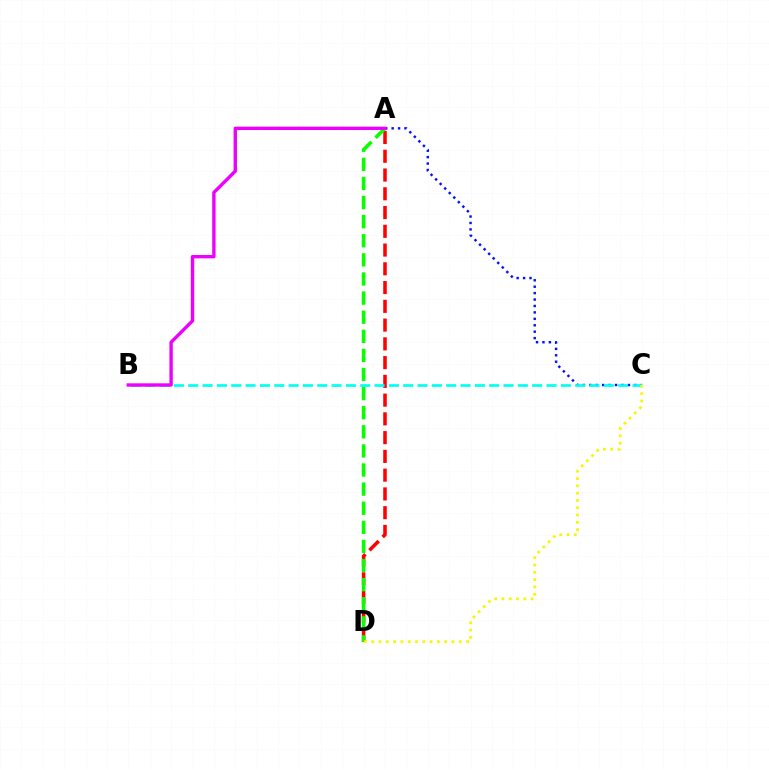{('A', 'C'): [{'color': '#0010ff', 'line_style': 'dotted', 'thickness': 1.75}], ('A', 'D'): [{'color': '#ff0000', 'line_style': 'dashed', 'thickness': 2.55}, {'color': '#08ff00', 'line_style': 'dashed', 'thickness': 2.6}], ('B', 'C'): [{'color': '#00fff6', 'line_style': 'dashed', 'thickness': 1.95}], ('A', 'B'): [{'color': '#ee00ff', 'line_style': 'solid', 'thickness': 2.43}], ('C', 'D'): [{'color': '#fcf500', 'line_style': 'dotted', 'thickness': 1.98}]}